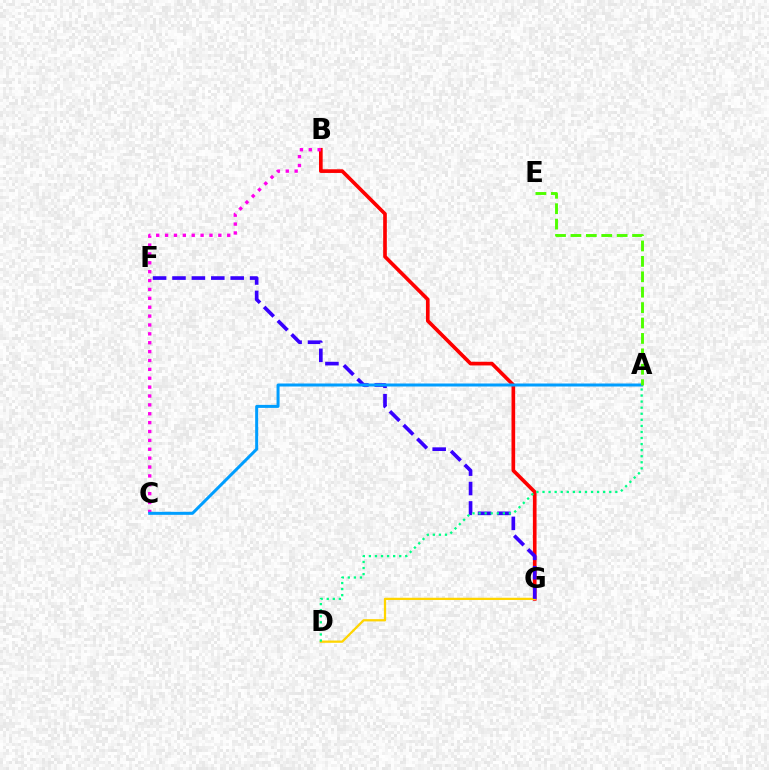{('B', 'G'): [{'color': '#ff0000', 'line_style': 'solid', 'thickness': 2.64}], ('D', 'G'): [{'color': '#ffd500', 'line_style': 'solid', 'thickness': 1.63}], ('F', 'G'): [{'color': '#3700ff', 'line_style': 'dashed', 'thickness': 2.64}], ('B', 'C'): [{'color': '#ff00ed', 'line_style': 'dotted', 'thickness': 2.41}], ('A', 'C'): [{'color': '#009eff', 'line_style': 'solid', 'thickness': 2.16}], ('A', 'E'): [{'color': '#4fff00', 'line_style': 'dashed', 'thickness': 2.09}], ('A', 'D'): [{'color': '#00ff86', 'line_style': 'dotted', 'thickness': 1.65}]}